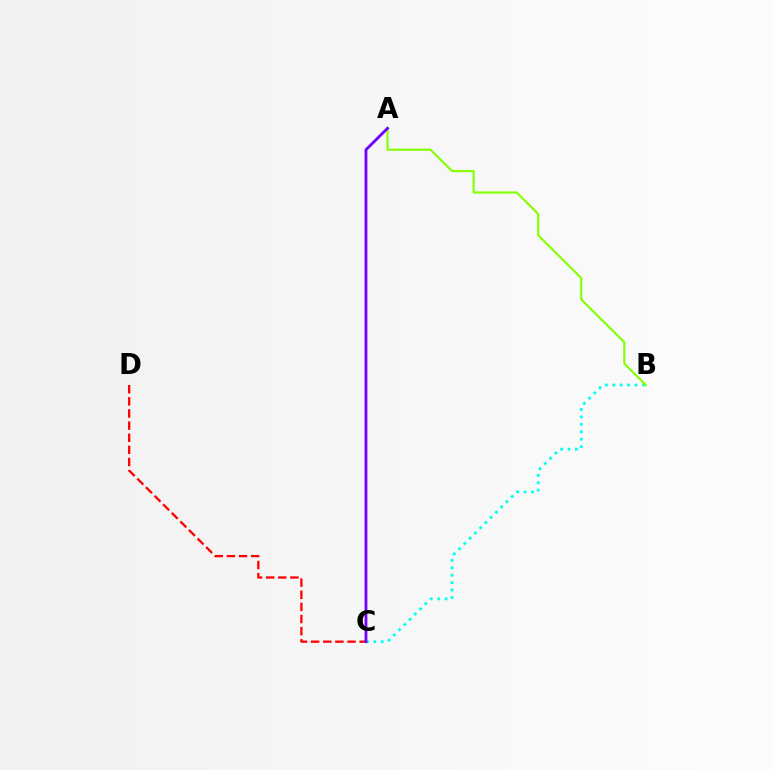{('C', 'D'): [{'color': '#ff0000', 'line_style': 'dashed', 'thickness': 1.65}], ('B', 'C'): [{'color': '#00fff6', 'line_style': 'dotted', 'thickness': 2.01}], ('A', 'B'): [{'color': '#84ff00', 'line_style': 'solid', 'thickness': 1.53}], ('A', 'C'): [{'color': '#7200ff', 'line_style': 'solid', 'thickness': 2.03}]}